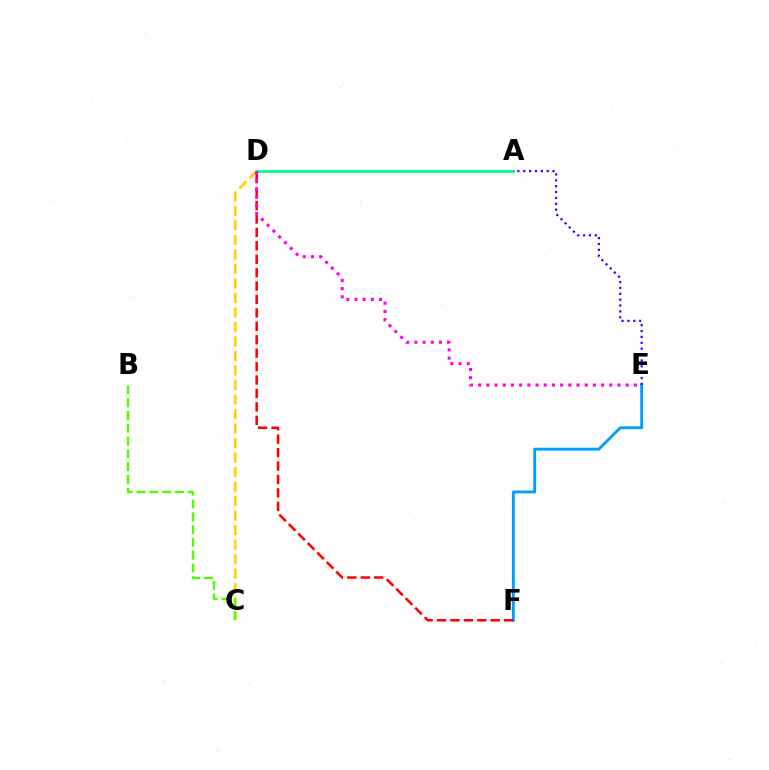{('C', 'D'): [{'color': '#ffd500', 'line_style': 'dashed', 'thickness': 1.97}], ('E', 'F'): [{'color': '#009eff', 'line_style': 'solid', 'thickness': 2.07}], ('A', 'D'): [{'color': '#00ff86', 'line_style': 'solid', 'thickness': 2.03}], ('D', 'F'): [{'color': '#ff0000', 'line_style': 'dashed', 'thickness': 1.82}], ('D', 'E'): [{'color': '#ff00ed', 'line_style': 'dotted', 'thickness': 2.23}], ('B', 'C'): [{'color': '#4fff00', 'line_style': 'dashed', 'thickness': 1.74}], ('A', 'E'): [{'color': '#3700ff', 'line_style': 'dotted', 'thickness': 1.59}]}